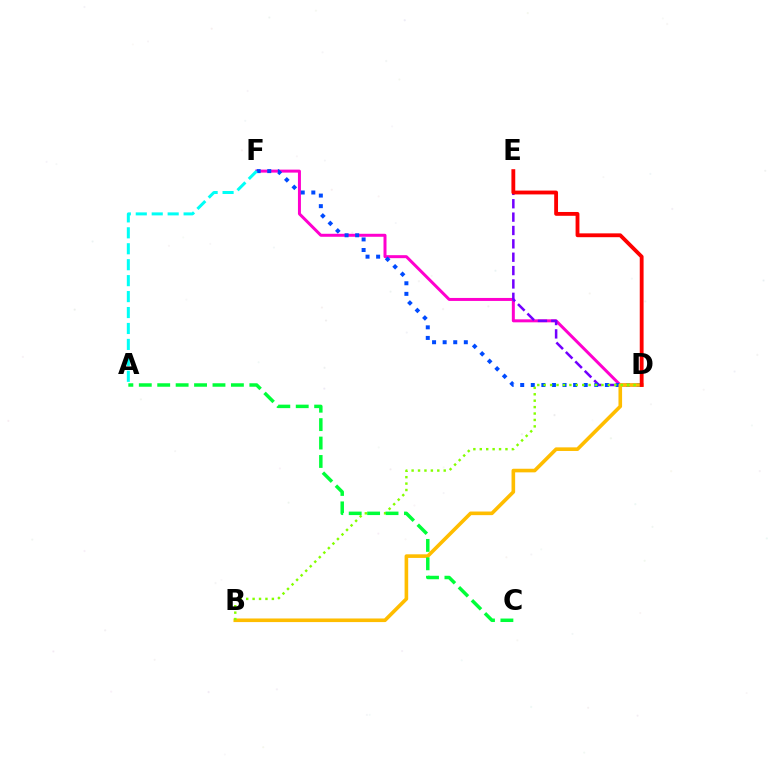{('D', 'F'): [{'color': '#ff00cf', 'line_style': 'solid', 'thickness': 2.15}, {'color': '#004bff', 'line_style': 'dotted', 'thickness': 2.88}], ('D', 'E'): [{'color': '#7200ff', 'line_style': 'dashed', 'thickness': 1.82}, {'color': '#ff0000', 'line_style': 'solid', 'thickness': 2.76}], ('B', 'D'): [{'color': '#ffbd00', 'line_style': 'solid', 'thickness': 2.6}, {'color': '#84ff00', 'line_style': 'dotted', 'thickness': 1.74}], ('A', 'C'): [{'color': '#00ff39', 'line_style': 'dashed', 'thickness': 2.5}], ('A', 'F'): [{'color': '#00fff6', 'line_style': 'dashed', 'thickness': 2.17}]}